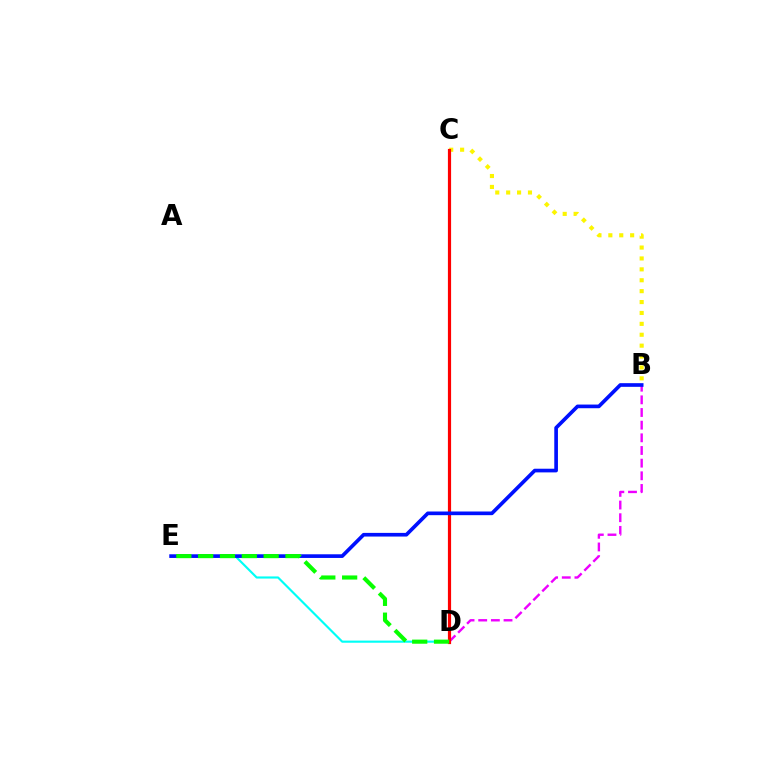{('B', 'C'): [{'color': '#fcf500', 'line_style': 'dotted', 'thickness': 2.96}], ('B', 'D'): [{'color': '#ee00ff', 'line_style': 'dashed', 'thickness': 1.72}], ('D', 'E'): [{'color': '#00fff6', 'line_style': 'solid', 'thickness': 1.54}, {'color': '#08ff00', 'line_style': 'dashed', 'thickness': 2.97}], ('C', 'D'): [{'color': '#ff0000', 'line_style': 'solid', 'thickness': 2.3}], ('B', 'E'): [{'color': '#0010ff', 'line_style': 'solid', 'thickness': 2.64}]}